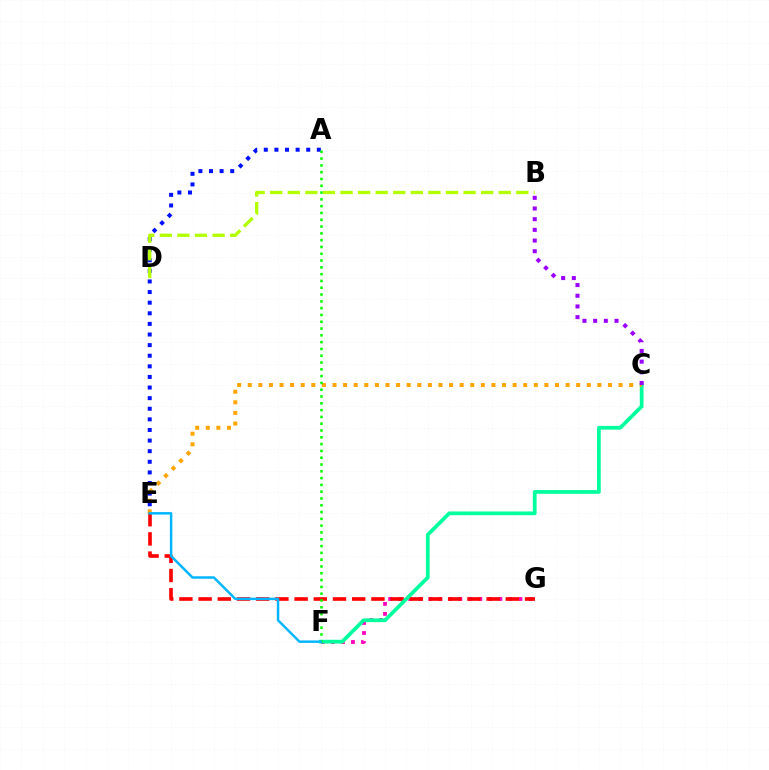{('A', 'E'): [{'color': '#0010ff', 'line_style': 'dotted', 'thickness': 2.88}], ('F', 'G'): [{'color': '#ff00bd', 'line_style': 'dotted', 'thickness': 2.72}], ('E', 'G'): [{'color': '#ff0000', 'line_style': 'dashed', 'thickness': 2.61}], ('C', 'F'): [{'color': '#00ff9d', 'line_style': 'solid', 'thickness': 2.7}], ('C', 'E'): [{'color': '#ffa500', 'line_style': 'dotted', 'thickness': 2.88}], ('B', 'C'): [{'color': '#9b00ff', 'line_style': 'dotted', 'thickness': 2.9}], ('A', 'F'): [{'color': '#08ff00', 'line_style': 'dotted', 'thickness': 1.85}], ('E', 'F'): [{'color': '#00b5ff', 'line_style': 'solid', 'thickness': 1.78}], ('B', 'D'): [{'color': '#b3ff00', 'line_style': 'dashed', 'thickness': 2.39}]}